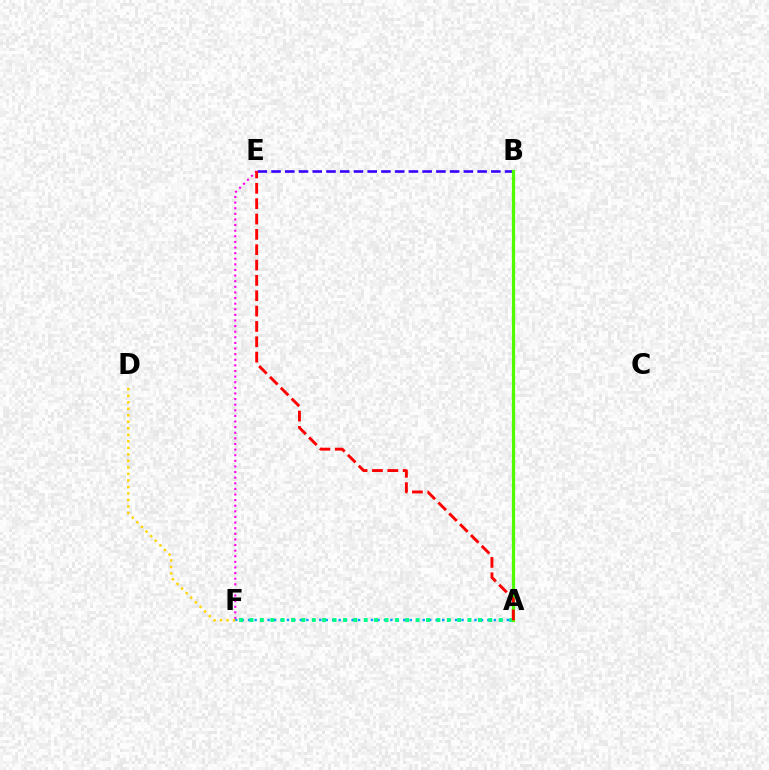{('B', 'E'): [{'color': '#3700ff', 'line_style': 'dashed', 'thickness': 1.87}], ('E', 'F'): [{'color': '#ff00ed', 'line_style': 'dotted', 'thickness': 1.53}], ('A', 'F'): [{'color': '#009eff', 'line_style': 'dotted', 'thickness': 1.76}, {'color': '#00ff86', 'line_style': 'dotted', 'thickness': 2.82}], ('A', 'B'): [{'color': '#4fff00', 'line_style': 'solid', 'thickness': 2.33}], ('D', 'F'): [{'color': '#ffd500', 'line_style': 'dotted', 'thickness': 1.77}], ('A', 'E'): [{'color': '#ff0000', 'line_style': 'dashed', 'thickness': 2.08}]}